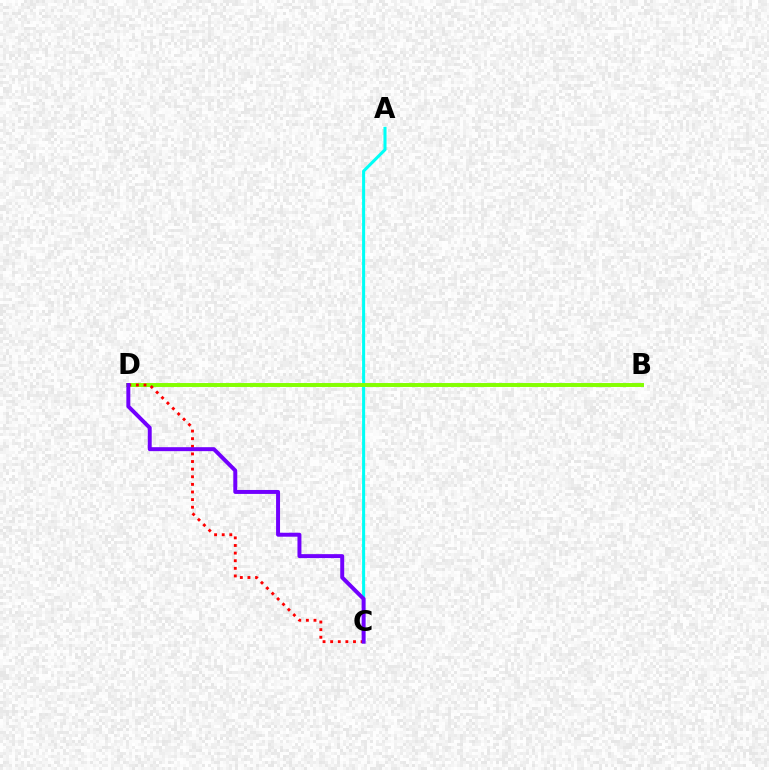{('A', 'C'): [{'color': '#00fff6', 'line_style': 'solid', 'thickness': 2.2}], ('B', 'D'): [{'color': '#84ff00', 'line_style': 'solid', 'thickness': 2.83}], ('C', 'D'): [{'color': '#ff0000', 'line_style': 'dotted', 'thickness': 2.07}, {'color': '#7200ff', 'line_style': 'solid', 'thickness': 2.85}]}